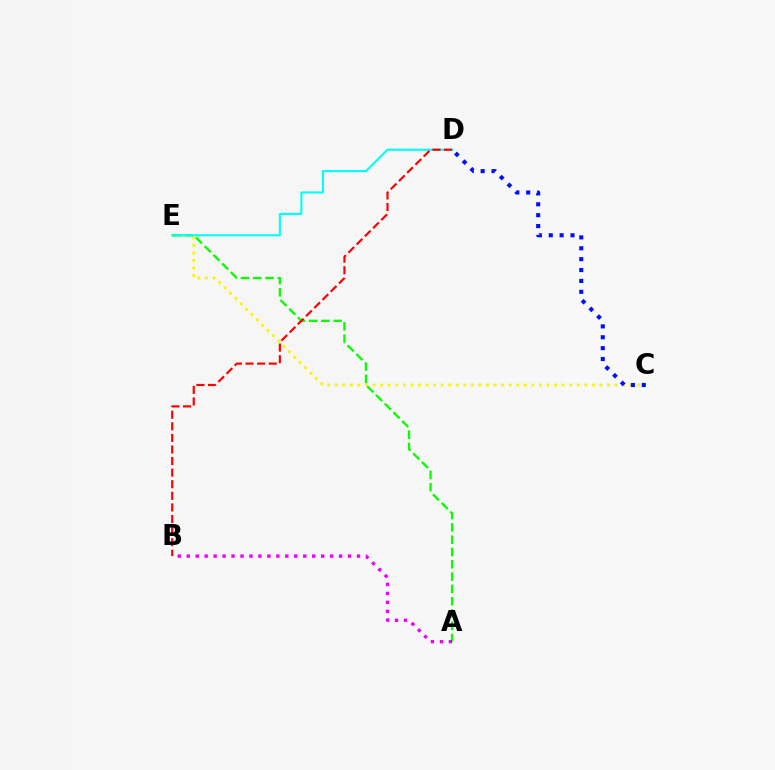{('C', 'E'): [{'color': '#fcf500', 'line_style': 'dotted', 'thickness': 2.05}], ('A', 'E'): [{'color': '#08ff00', 'line_style': 'dashed', 'thickness': 1.67}], ('A', 'B'): [{'color': '#ee00ff', 'line_style': 'dotted', 'thickness': 2.43}], ('D', 'E'): [{'color': '#00fff6', 'line_style': 'solid', 'thickness': 1.51}], ('C', 'D'): [{'color': '#0010ff', 'line_style': 'dotted', 'thickness': 2.96}], ('B', 'D'): [{'color': '#ff0000', 'line_style': 'dashed', 'thickness': 1.57}]}